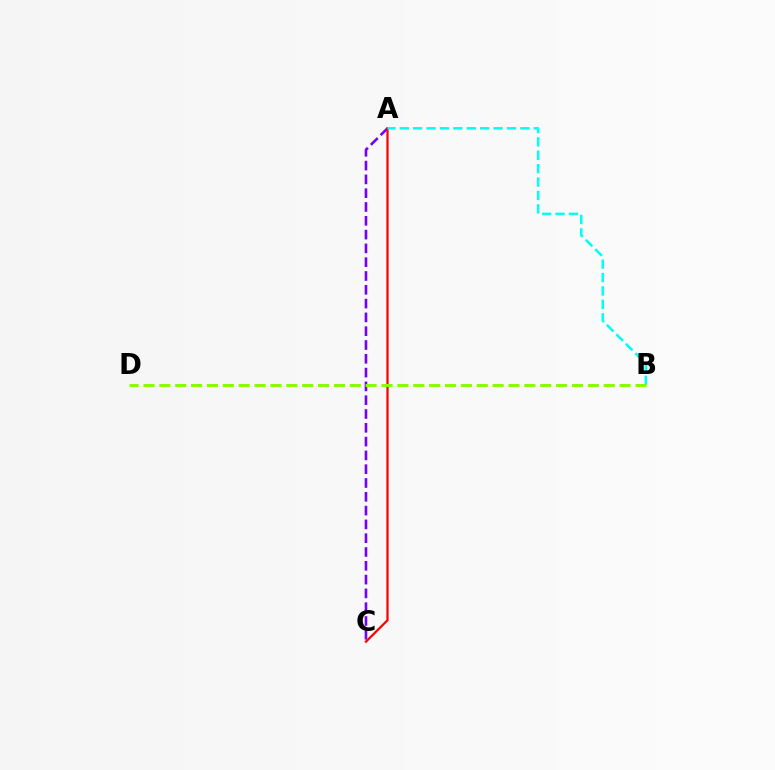{('A', 'C'): [{'color': '#7200ff', 'line_style': 'dashed', 'thickness': 1.87}, {'color': '#ff0000', 'line_style': 'solid', 'thickness': 1.62}], ('A', 'B'): [{'color': '#00fff6', 'line_style': 'dashed', 'thickness': 1.82}], ('B', 'D'): [{'color': '#84ff00', 'line_style': 'dashed', 'thickness': 2.16}]}